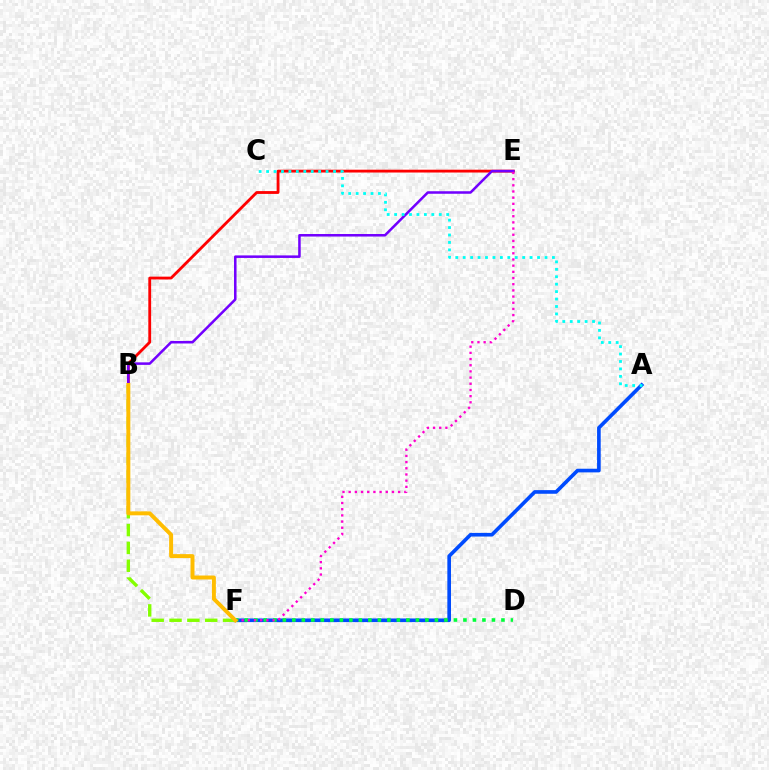{('A', 'F'): [{'color': '#004bff', 'line_style': 'solid', 'thickness': 2.62}], ('B', 'F'): [{'color': '#84ff00', 'line_style': 'dashed', 'thickness': 2.42}, {'color': '#ffbd00', 'line_style': 'solid', 'thickness': 2.85}], ('B', 'E'): [{'color': '#ff0000', 'line_style': 'solid', 'thickness': 2.03}, {'color': '#7200ff', 'line_style': 'solid', 'thickness': 1.82}], ('D', 'F'): [{'color': '#00ff39', 'line_style': 'dotted', 'thickness': 2.58}], ('A', 'C'): [{'color': '#00fff6', 'line_style': 'dotted', 'thickness': 2.02}], ('E', 'F'): [{'color': '#ff00cf', 'line_style': 'dotted', 'thickness': 1.68}]}